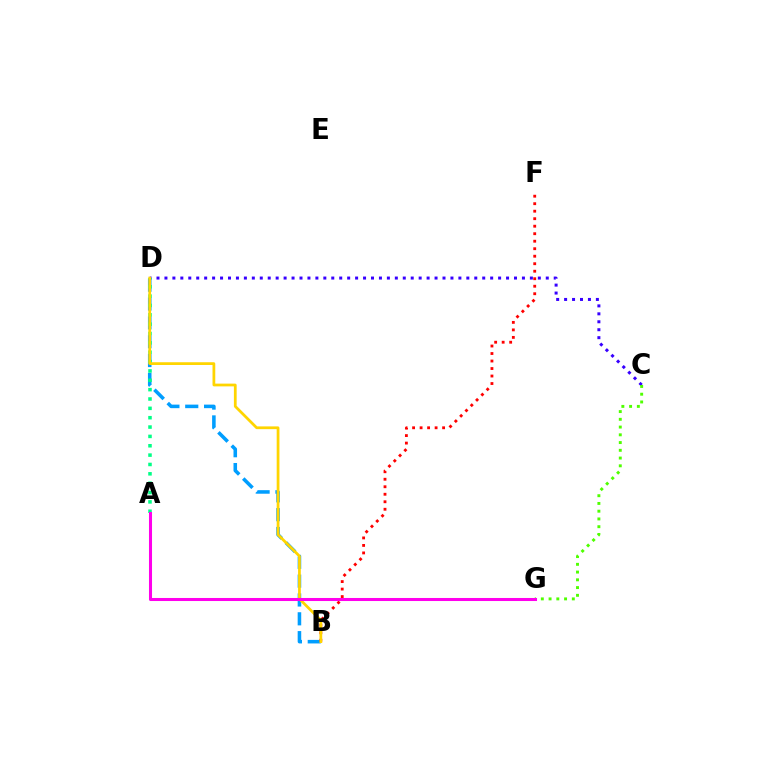{('C', 'D'): [{'color': '#3700ff', 'line_style': 'dotted', 'thickness': 2.16}], ('B', 'D'): [{'color': '#009eff', 'line_style': 'dashed', 'thickness': 2.56}, {'color': '#ffd500', 'line_style': 'solid', 'thickness': 1.98}], ('B', 'F'): [{'color': '#ff0000', 'line_style': 'dotted', 'thickness': 2.04}], ('A', 'D'): [{'color': '#00ff86', 'line_style': 'dotted', 'thickness': 2.54}], ('C', 'G'): [{'color': '#4fff00', 'line_style': 'dotted', 'thickness': 2.11}], ('A', 'G'): [{'color': '#ff00ed', 'line_style': 'solid', 'thickness': 2.2}]}